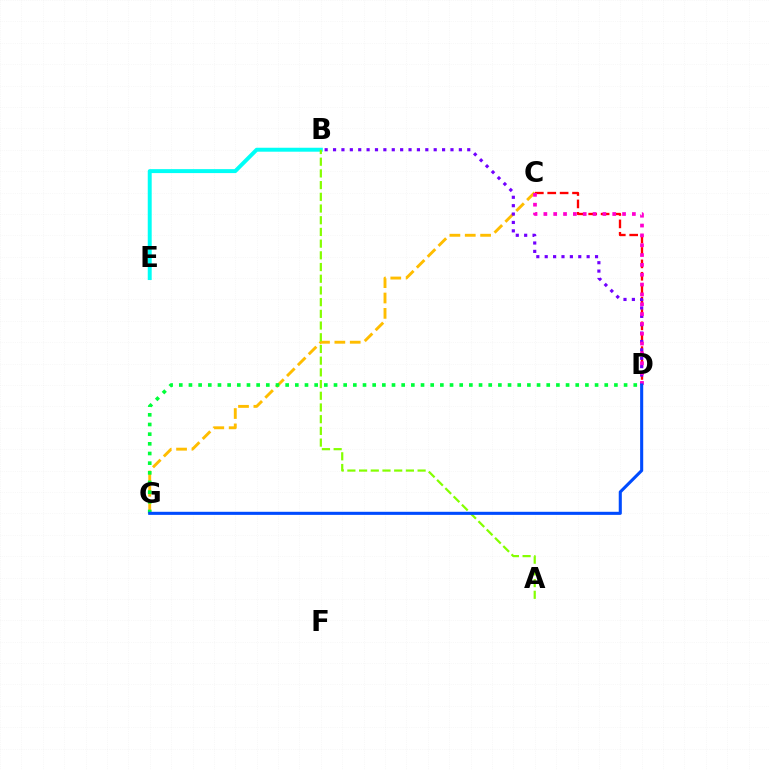{('C', 'G'): [{'color': '#ffbd00', 'line_style': 'dashed', 'thickness': 2.09}], ('C', 'D'): [{'color': '#ff0000', 'line_style': 'dashed', 'thickness': 1.68}, {'color': '#ff00cf', 'line_style': 'dotted', 'thickness': 2.67}], ('B', 'D'): [{'color': '#7200ff', 'line_style': 'dotted', 'thickness': 2.28}], ('B', 'E'): [{'color': '#00fff6', 'line_style': 'solid', 'thickness': 2.84}], ('D', 'G'): [{'color': '#00ff39', 'line_style': 'dotted', 'thickness': 2.63}, {'color': '#004bff', 'line_style': 'solid', 'thickness': 2.22}], ('A', 'B'): [{'color': '#84ff00', 'line_style': 'dashed', 'thickness': 1.59}]}